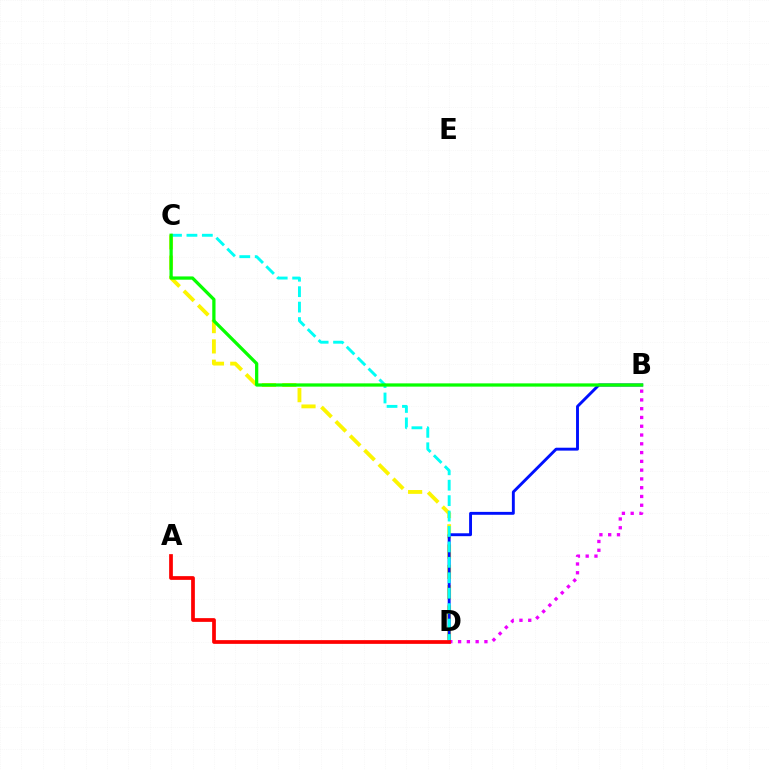{('C', 'D'): [{'color': '#fcf500', 'line_style': 'dashed', 'thickness': 2.76}, {'color': '#00fff6', 'line_style': 'dashed', 'thickness': 2.1}], ('B', 'D'): [{'color': '#0010ff', 'line_style': 'solid', 'thickness': 2.09}, {'color': '#ee00ff', 'line_style': 'dotted', 'thickness': 2.38}], ('B', 'C'): [{'color': '#08ff00', 'line_style': 'solid', 'thickness': 2.35}], ('A', 'D'): [{'color': '#ff0000', 'line_style': 'solid', 'thickness': 2.68}]}